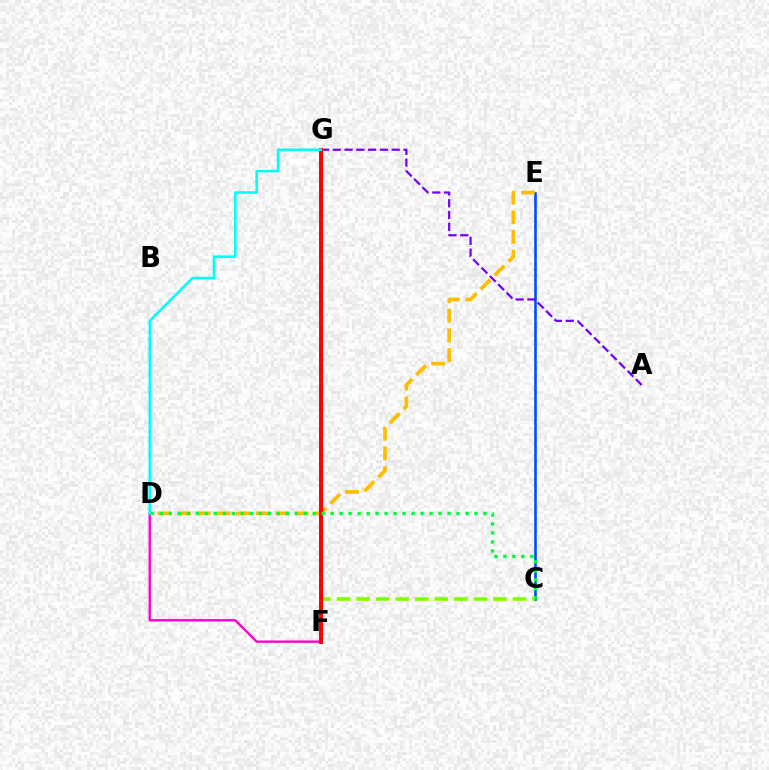{('D', 'F'): [{'color': '#ff00cf', 'line_style': 'solid', 'thickness': 1.71}], ('C', 'E'): [{'color': '#004bff', 'line_style': 'solid', 'thickness': 1.86}], ('C', 'F'): [{'color': '#84ff00', 'line_style': 'dashed', 'thickness': 2.66}], ('D', 'E'): [{'color': '#ffbd00', 'line_style': 'dashed', 'thickness': 2.67}], ('A', 'G'): [{'color': '#7200ff', 'line_style': 'dashed', 'thickness': 1.6}], ('F', 'G'): [{'color': '#ff0000', 'line_style': 'solid', 'thickness': 2.86}], ('C', 'D'): [{'color': '#00ff39', 'line_style': 'dotted', 'thickness': 2.44}], ('D', 'G'): [{'color': '#00fff6', 'line_style': 'solid', 'thickness': 1.84}]}